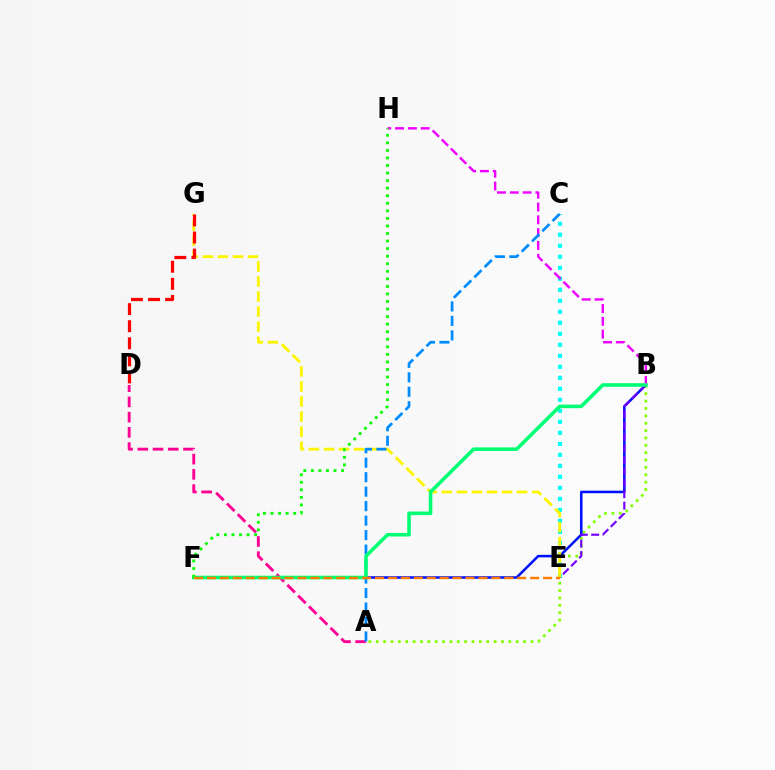{('C', 'E'): [{'color': '#00fff6', 'line_style': 'dotted', 'thickness': 2.99}], ('A', 'B'): [{'color': '#84ff00', 'line_style': 'dotted', 'thickness': 2.0}], ('B', 'F'): [{'color': '#0010ff', 'line_style': 'solid', 'thickness': 1.83}, {'color': '#00ff74', 'line_style': 'solid', 'thickness': 2.57}], ('B', 'E'): [{'color': '#7200ff', 'line_style': 'dashed', 'thickness': 1.55}], ('E', 'G'): [{'color': '#fcf500', 'line_style': 'dashed', 'thickness': 2.04}], ('A', 'D'): [{'color': '#ff0094', 'line_style': 'dashed', 'thickness': 2.07}], ('B', 'H'): [{'color': '#ee00ff', 'line_style': 'dashed', 'thickness': 1.74}], ('A', 'C'): [{'color': '#008cff', 'line_style': 'dashed', 'thickness': 1.97}], ('D', 'G'): [{'color': '#ff0000', 'line_style': 'dashed', 'thickness': 2.32}], ('F', 'H'): [{'color': '#08ff00', 'line_style': 'dotted', 'thickness': 2.05}], ('E', 'F'): [{'color': '#ff7c00', 'line_style': 'dashed', 'thickness': 1.76}]}